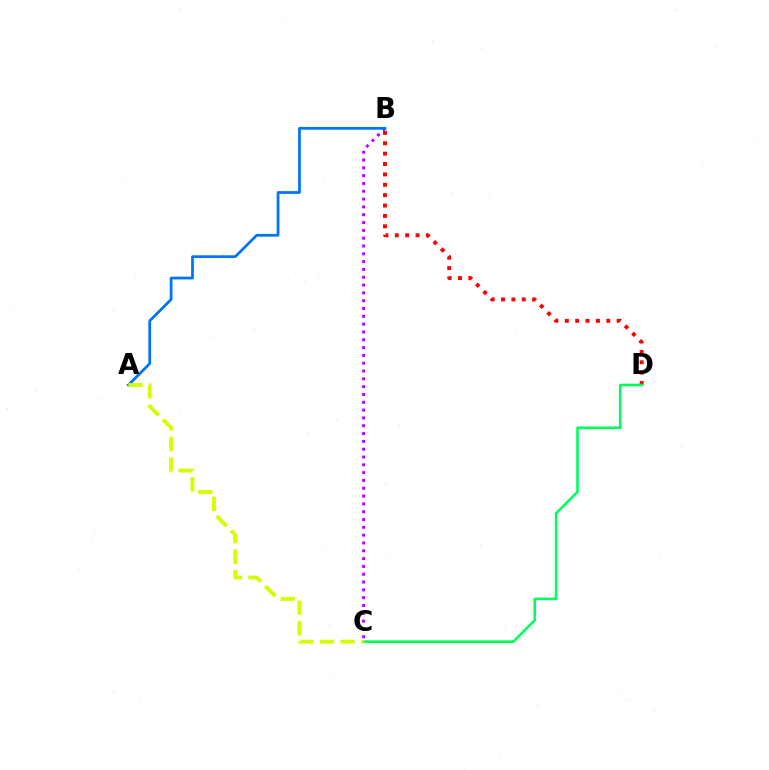{('B', 'D'): [{'color': '#ff0000', 'line_style': 'dotted', 'thickness': 2.82}], ('C', 'D'): [{'color': '#00ff5c', 'line_style': 'solid', 'thickness': 1.87}], ('B', 'C'): [{'color': '#b900ff', 'line_style': 'dotted', 'thickness': 2.12}], ('A', 'B'): [{'color': '#0074ff', 'line_style': 'solid', 'thickness': 1.98}], ('A', 'C'): [{'color': '#d1ff00', 'line_style': 'dashed', 'thickness': 2.79}]}